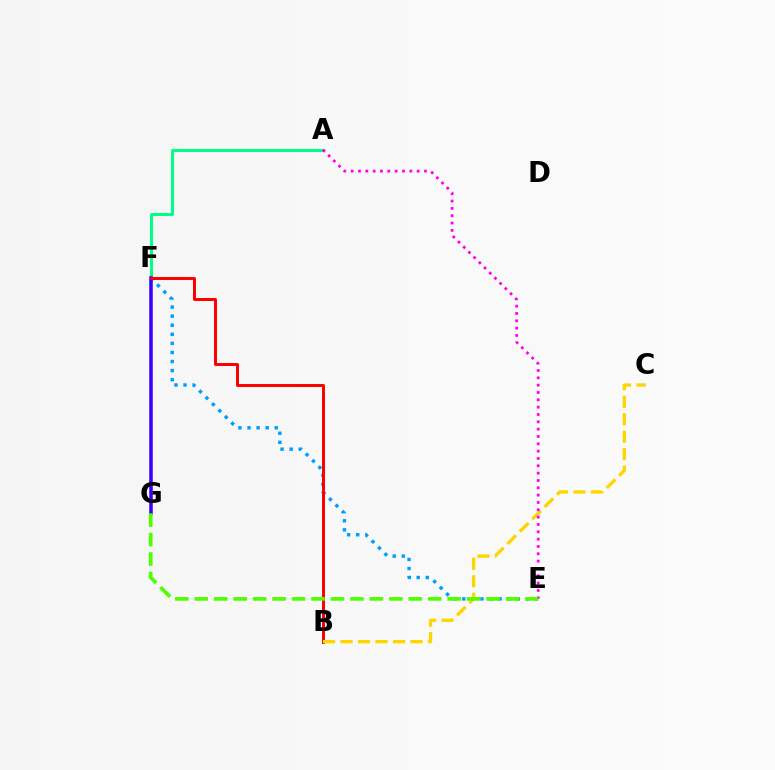{('E', 'F'): [{'color': '#009eff', 'line_style': 'dotted', 'thickness': 2.46}], ('A', 'F'): [{'color': '#00ff86', 'line_style': 'solid', 'thickness': 2.18}], ('F', 'G'): [{'color': '#3700ff', 'line_style': 'solid', 'thickness': 2.54}], ('B', 'F'): [{'color': '#ff0000', 'line_style': 'solid', 'thickness': 2.14}], ('B', 'C'): [{'color': '#ffd500', 'line_style': 'dashed', 'thickness': 2.38}], ('A', 'E'): [{'color': '#ff00ed', 'line_style': 'dotted', 'thickness': 1.99}], ('E', 'G'): [{'color': '#4fff00', 'line_style': 'dashed', 'thickness': 2.64}]}